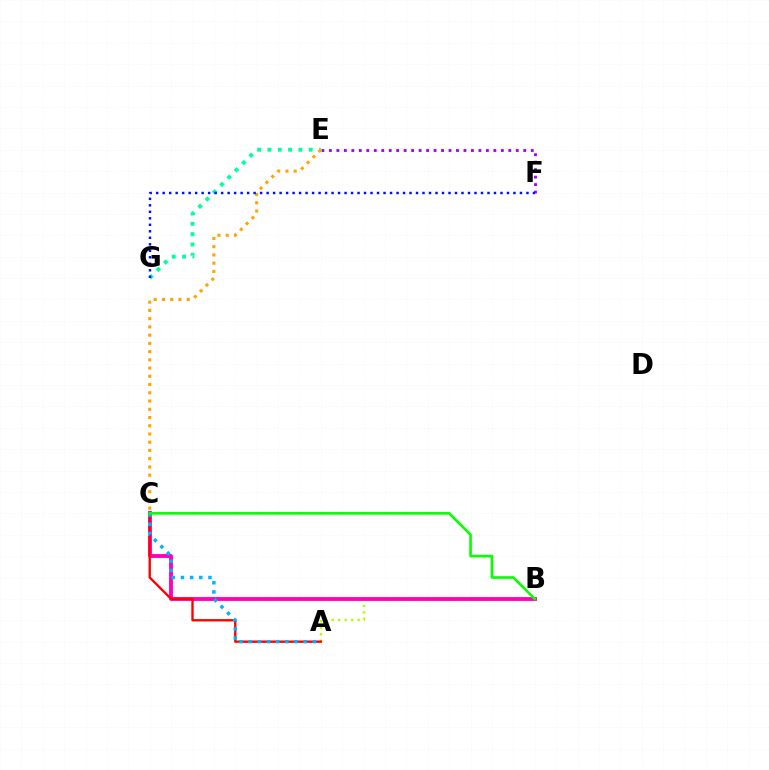{('A', 'B'): [{'color': '#b3ff00', 'line_style': 'dotted', 'thickness': 1.76}], ('B', 'C'): [{'color': '#ff00bd', 'line_style': 'solid', 'thickness': 2.77}, {'color': '#08ff00', 'line_style': 'solid', 'thickness': 1.9}], ('A', 'C'): [{'color': '#ff0000', 'line_style': 'solid', 'thickness': 1.69}, {'color': '#00b5ff', 'line_style': 'dotted', 'thickness': 2.49}], ('E', 'G'): [{'color': '#00ff9d', 'line_style': 'dotted', 'thickness': 2.8}], ('E', 'F'): [{'color': '#9b00ff', 'line_style': 'dotted', 'thickness': 2.03}], ('C', 'E'): [{'color': '#ffa500', 'line_style': 'dotted', 'thickness': 2.24}], ('F', 'G'): [{'color': '#0010ff', 'line_style': 'dotted', 'thickness': 1.77}]}